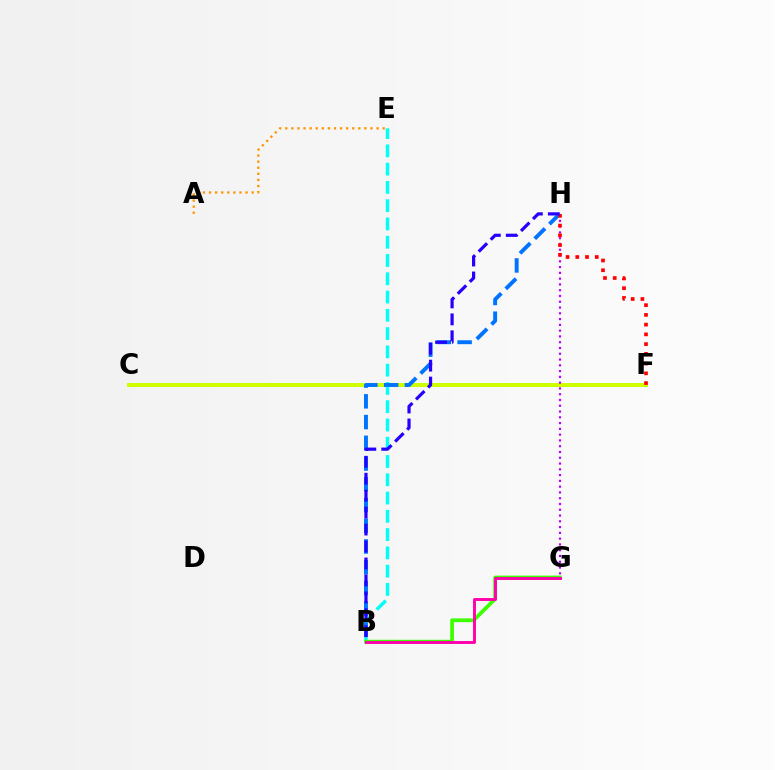{('C', 'F'): [{'color': '#00ff5c', 'line_style': 'solid', 'thickness': 2.83}, {'color': '#d1ff00', 'line_style': 'solid', 'thickness': 2.83}], ('B', 'E'): [{'color': '#00fff6', 'line_style': 'dashed', 'thickness': 2.48}], ('B', 'H'): [{'color': '#0074ff', 'line_style': 'dashed', 'thickness': 2.82}, {'color': '#2500ff', 'line_style': 'dashed', 'thickness': 2.3}], ('G', 'H'): [{'color': '#b900ff', 'line_style': 'dotted', 'thickness': 1.57}], ('B', 'G'): [{'color': '#3dff00', 'line_style': 'solid', 'thickness': 2.71}, {'color': '#ff00ac', 'line_style': 'solid', 'thickness': 2.1}], ('F', 'H'): [{'color': '#ff0000', 'line_style': 'dotted', 'thickness': 2.65}], ('A', 'E'): [{'color': '#ff9400', 'line_style': 'dotted', 'thickness': 1.65}]}